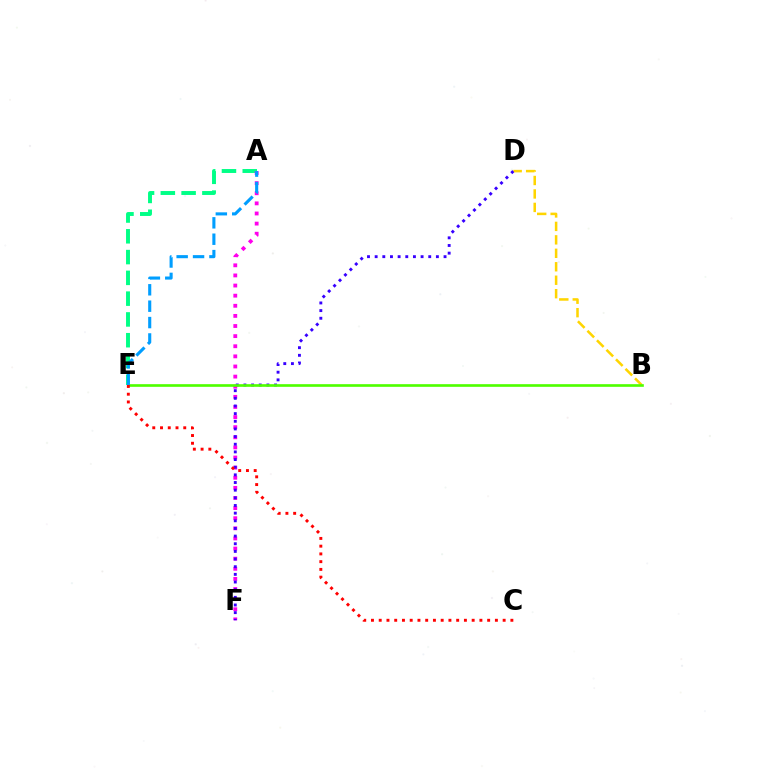{('A', 'E'): [{'color': '#00ff86', 'line_style': 'dashed', 'thickness': 2.82}, {'color': '#009eff', 'line_style': 'dashed', 'thickness': 2.23}], ('B', 'D'): [{'color': '#ffd500', 'line_style': 'dashed', 'thickness': 1.83}], ('A', 'F'): [{'color': '#ff00ed', 'line_style': 'dotted', 'thickness': 2.75}], ('D', 'F'): [{'color': '#3700ff', 'line_style': 'dotted', 'thickness': 2.08}], ('B', 'E'): [{'color': '#4fff00', 'line_style': 'solid', 'thickness': 1.91}], ('C', 'E'): [{'color': '#ff0000', 'line_style': 'dotted', 'thickness': 2.1}]}